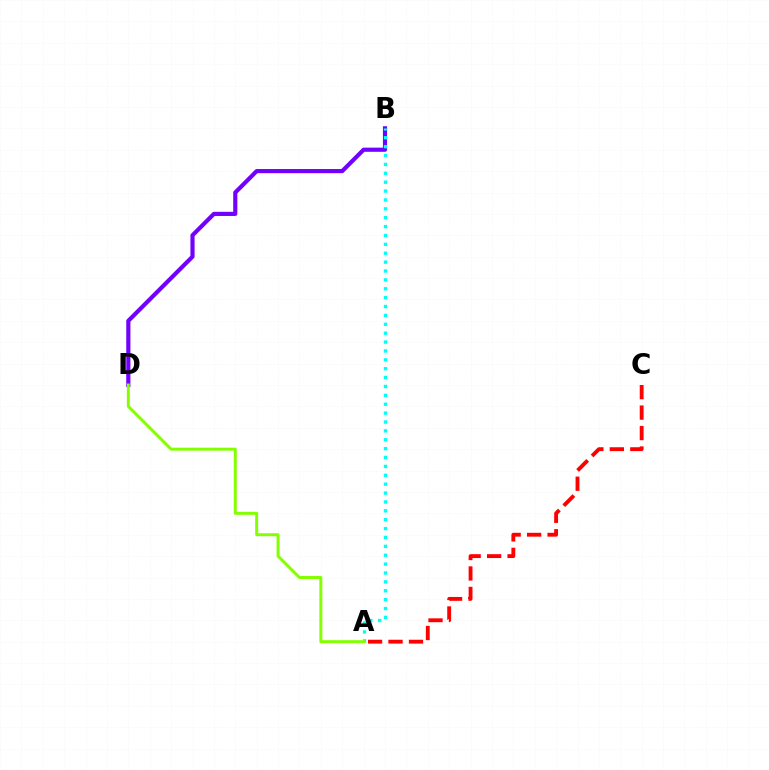{('B', 'D'): [{'color': '#7200ff', 'line_style': 'solid', 'thickness': 2.99}], ('A', 'B'): [{'color': '#00fff6', 'line_style': 'dotted', 'thickness': 2.41}], ('A', 'D'): [{'color': '#84ff00', 'line_style': 'solid', 'thickness': 2.14}], ('A', 'C'): [{'color': '#ff0000', 'line_style': 'dashed', 'thickness': 2.78}]}